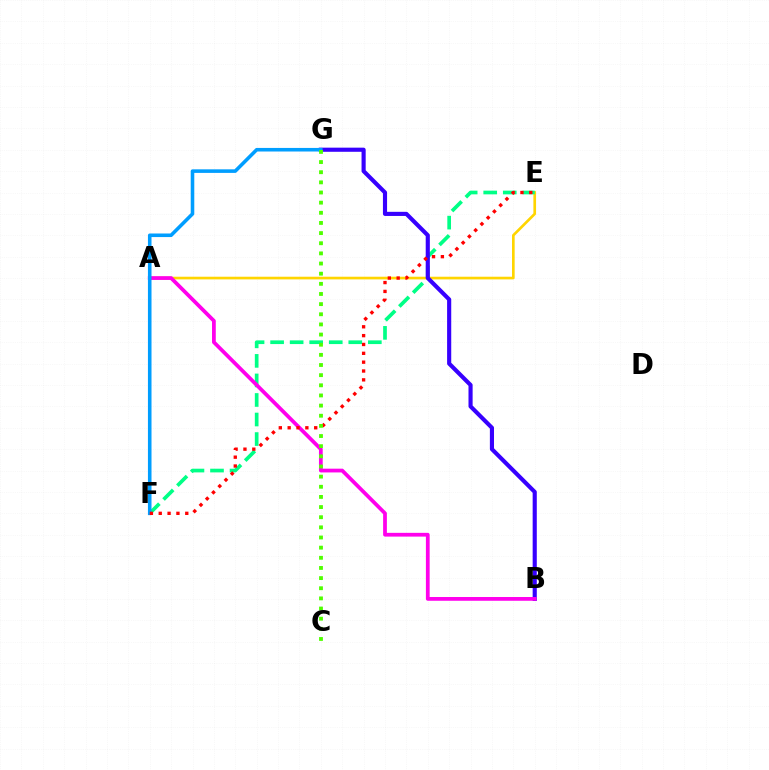{('A', 'E'): [{'color': '#ffd500', 'line_style': 'solid', 'thickness': 1.92}], ('E', 'F'): [{'color': '#00ff86', 'line_style': 'dashed', 'thickness': 2.66}, {'color': '#ff0000', 'line_style': 'dotted', 'thickness': 2.4}], ('B', 'G'): [{'color': '#3700ff', 'line_style': 'solid', 'thickness': 2.97}], ('A', 'B'): [{'color': '#ff00ed', 'line_style': 'solid', 'thickness': 2.71}], ('F', 'G'): [{'color': '#009eff', 'line_style': 'solid', 'thickness': 2.57}], ('C', 'G'): [{'color': '#4fff00', 'line_style': 'dotted', 'thickness': 2.76}]}